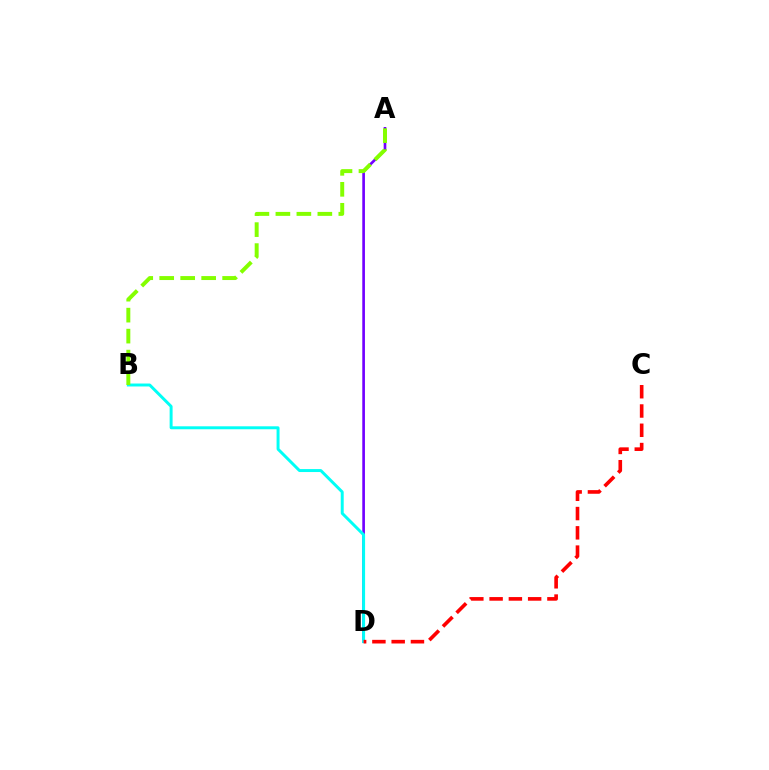{('A', 'D'): [{'color': '#7200ff', 'line_style': 'solid', 'thickness': 1.92}], ('B', 'D'): [{'color': '#00fff6', 'line_style': 'solid', 'thickness': 2.13}], ('C', 'D'): [{'color': '#ff0000', 'line_style': 'dashed', 'thickness': 2.62}], ('A', 'B'): [{'color': '#84ff00', 'line_style': 'dashed', 'thickness': 2.85}]}